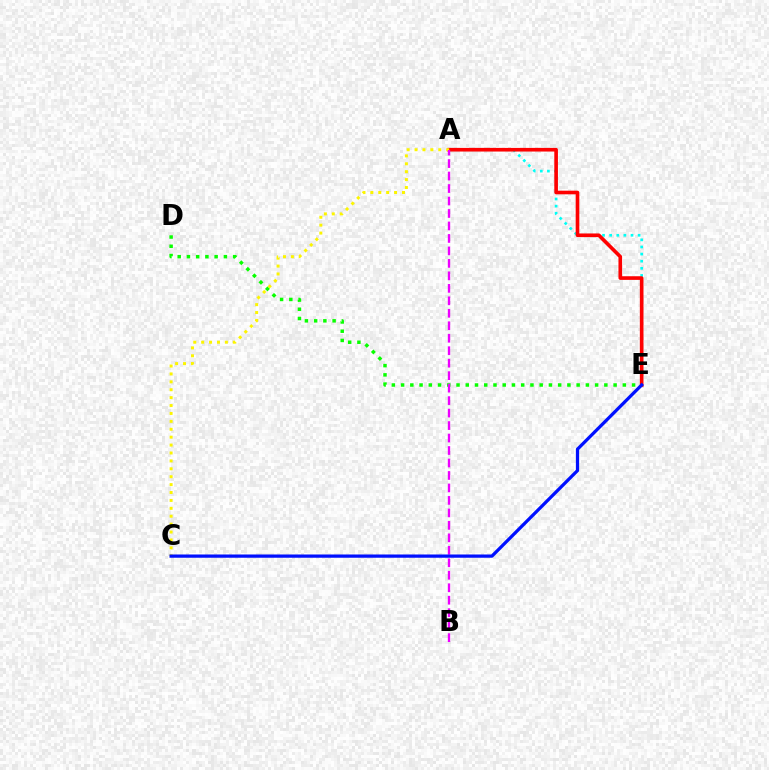{('A', 'E'): [{'color': '#00fff6', 'line_style': 'dotted', 'thickness': 1.93}, {'color': '#ff0000', 'line_style': 'solid', 'thickness': 2.62}], ('D', 'E'): [{'color': '#08ff00', 'line_style': 'dotted', 'thickness': 2.51}], ('A', 'C'): [{'color': '#fcf500', 'line_style': 'dotted', 'thickness': 2.15}], ('A', 'B'): [{'color': '#ee00ff', 'line_style': 'dashed', 'thickness': 1.69}], ('C', 'E'): [{'color': '#0010ff', 'line_style': 'solid', 'thickness': 2.34}]}